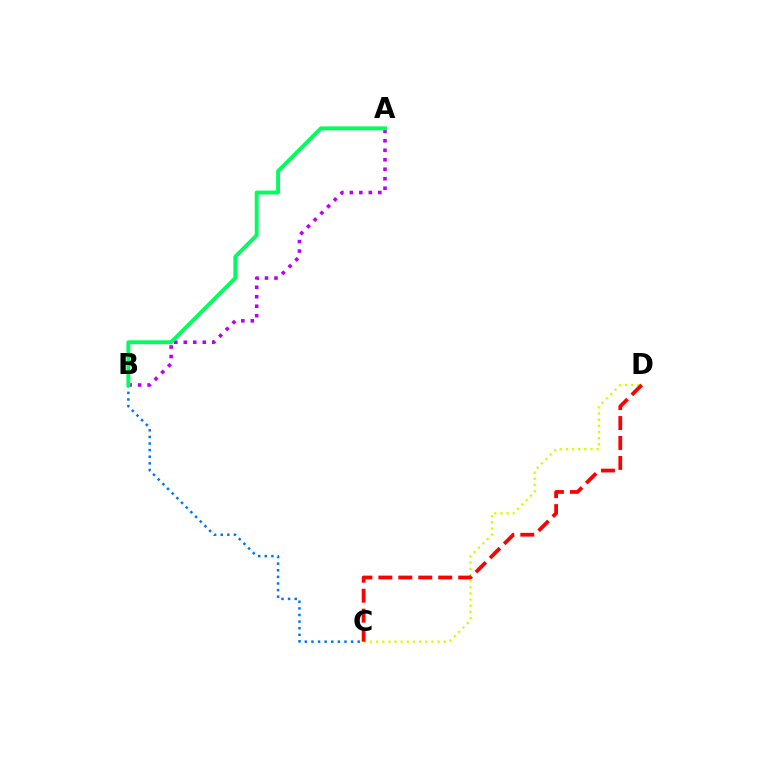{('B', 'C'): [{'color': '#0074ff', 'line_style': 'dotted', 'thickness': 1.8}], ('C', 'D'): [{'color': '#d1ff00', 'line_style': 'dotted', 'thickness': 1.67}, {'color': '#ff0000', 'line_style': 'dashed', 'thickness': 2.71}], ('A', 'B'): [{'color': '#b900ff', 'line_style': 'dotted', 'thickness': 2.58}, {'color': '#00ff5c', 'line_style': 'solid', 'thickness': 2.8}]}